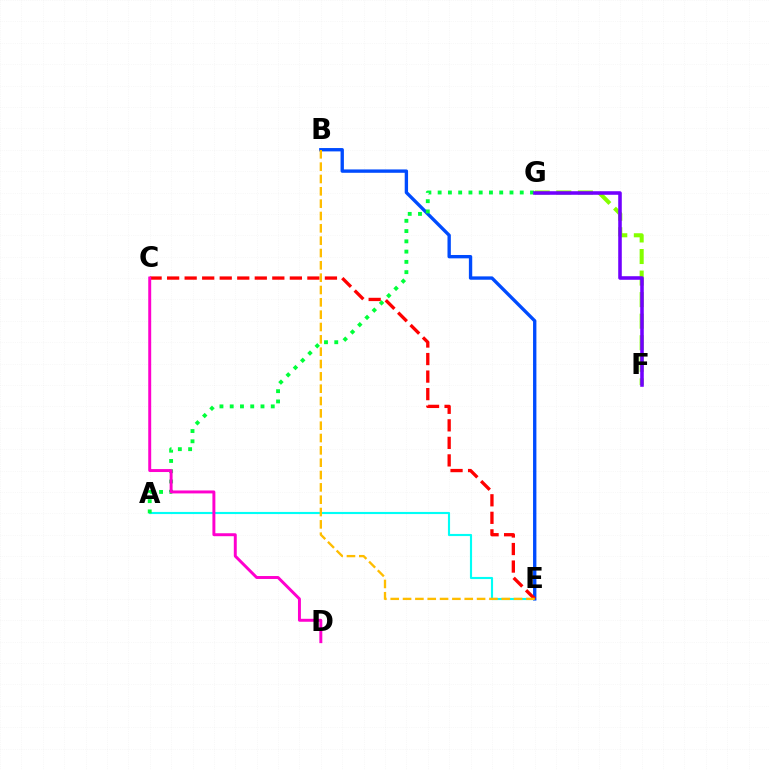{('F', 'G'): [{'color': '#84ff00', 'line_style': 'dashed', 'thickness': 2.93}, {'color': '#7200ff', 'line_style': 'solid', 'thickness': 2.57}], ('A', 'E'): [{'color': '#00fff6', 'line_style': 'solid', 'thickness': 1.54}], ('B', 'E'): [{'color': '#004bff', 'line_style': 'solid', 'thickness': 2.41}, {'color': '#ffbd00', 'line_style': 'dashed', 'thickness': 1.68}], ('A', 'G'): [{'color': '#00ff39', 'line_style': 'dotted', 'thickness': 2.79}], ('C', 'E'): [{'color': '#ff0000', 'line_style': 'dashed', 'thickness': 2.38}], ('C', 'D'): [{'color': '#ff00cf', 'line_style': 'solid', 'thickness': 2.12}]}